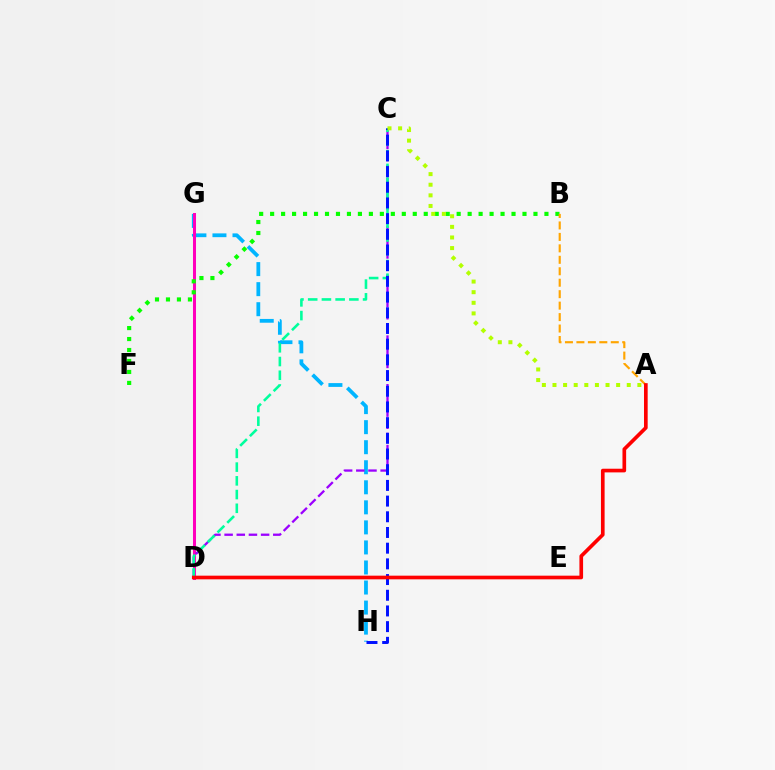{('G', 'H'): [{'color': '#00b5ff', 'line_style': 'dashed', 'thickness': 2.72}], ('D', 'G'): [{'color': '#ff00bd', 'line_style': 'solid', 'thickness': 2.17}], ('C', 'D'): [{'color': '#9b00ff', 'line_style': 'dashed', 'thickness': 1.65}, {'color': '#00ff9d', 'line_style': 'dashed', 'thickness': 1.86}], ('B', 'F'): [{'color': '#08ff00', 'line_style': 'dotted', 'thickness': 2.98}], ('A', 'B'): [{'color': '#ffa500', 'line_style': 'dashed', 'thickness': 1.56}], ('C', 'H'): [{'color': '#0010ff', 'line_style': 'dashed', 'thickness': 2.13}], ('A', 'C'): [{'color': '#b3ff00', 'line_style': 'dotted', 'thickness': 2.88}], ('A', 'D'): [{'color': '#ff0000', 'line_style': 'solid', 'thickness': 2.64}]}